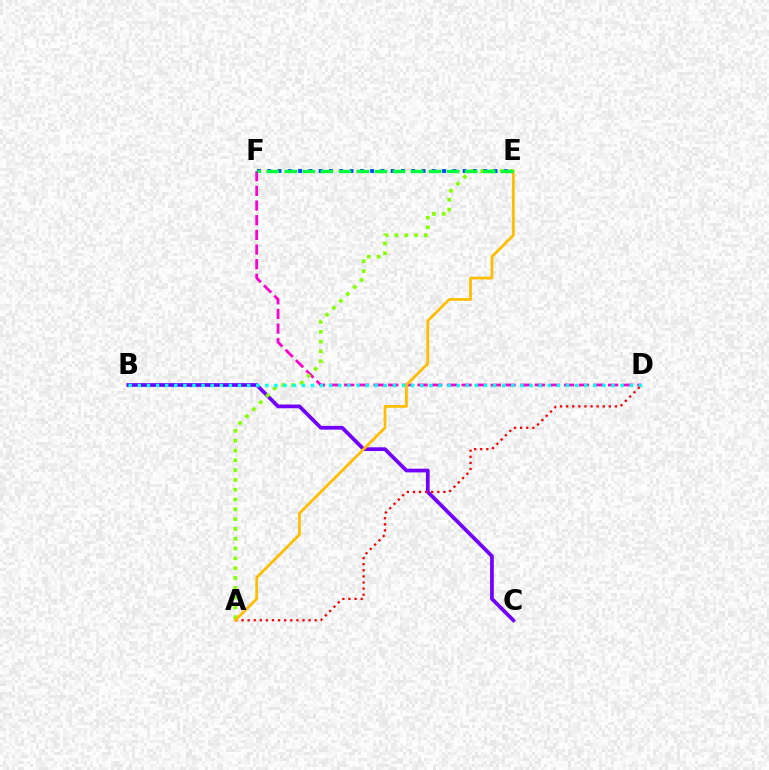{('D', 'F'): [{'color': '#ff00cf', 'line_style': 'dashed', 'thickness': 1.99}], ('B', 'C'): [{'color': '#7200ff', 'line_style': 'solid', 'thickness': 2.68}], ('A', 'E'): [{'color': '#84ff00', 'line_style': 'dotted', 'thickness': 2.66}, {'color': '#ffbd00', 'line_style': 'solid', 'thickness': 1.98}], ('B', 'D'): [{'color': '#00fff6', 'line_style': 'dotted', 'thickness': 2.47}], ('A', 'D'): [{'color': '#ff0000', 'line_style': 'dotted', 'thickness': 1.66}], ('E', 'F'): [{'color': '#004bff', 'line_style': 'dotted', 'thickness': 2.8}, {'color': '#00ff39', 'line_style': 'dashed', 'thickness': 2.45}]}